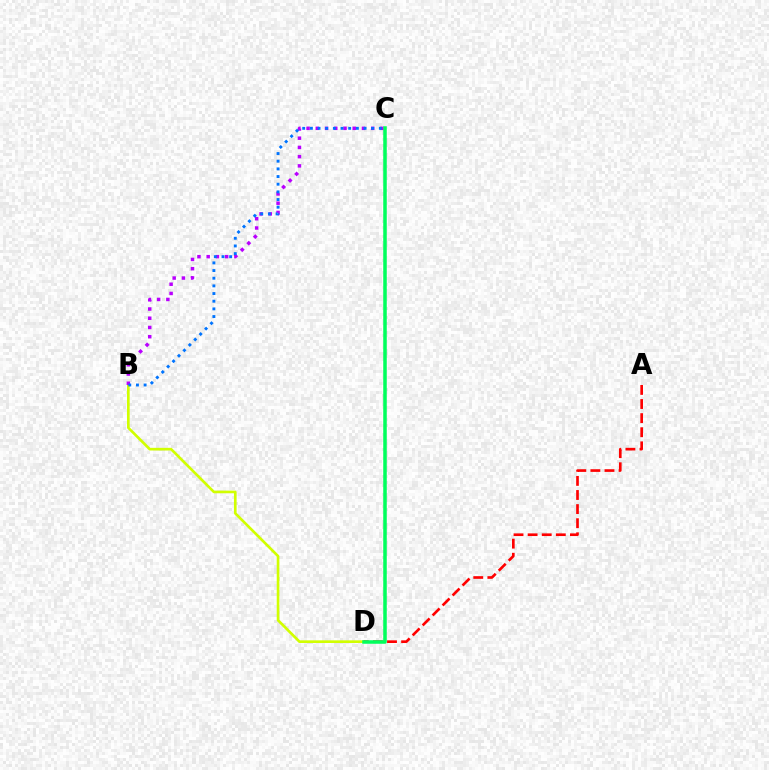{('B', 'D'): [{'color': '#d1ff00', 'line_style': 'solid', 'thickness': 1.91}], ('B', 'C'): [{'color': '#b900ff', 'line_style': 'dotted', 'thickness': 2.51}, {'color': '#0074ff', 'line_style': 'dotted', 'thickness': 2.08}], ('A', 'D'): [{'color': '#ff0000', 'line_style': 'dashed', 'thickness': 1.92}], ('C', 'D'): [{'color': '#00ff5c', 'line_style': 'solid', 'thickness': 2.54}]}